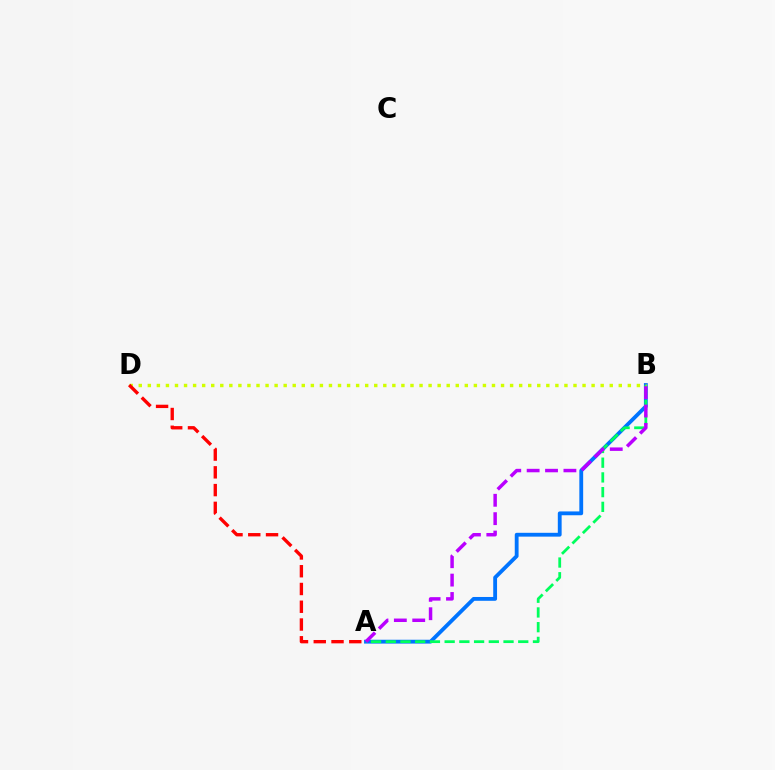{('A', 'B'): [{'color': '#0074ff', 'line_style': 'solid', 'thickness': 2.75}, {'color': '#00ff5c', 'line_style': 'dashed', 'thickness': 2.0}, {'color': '#b900ff', 'line_style': 'dashed', 'thickness': 2.5}], ('B', 'D'): [{'color': '#d1ff00', 'line_style': 'dotted', 'thickness': 2.46}], ('A', 'D'): [{'color': '#ff0000', 'line_style': 'dashed', 'thickness': 2.41}]}